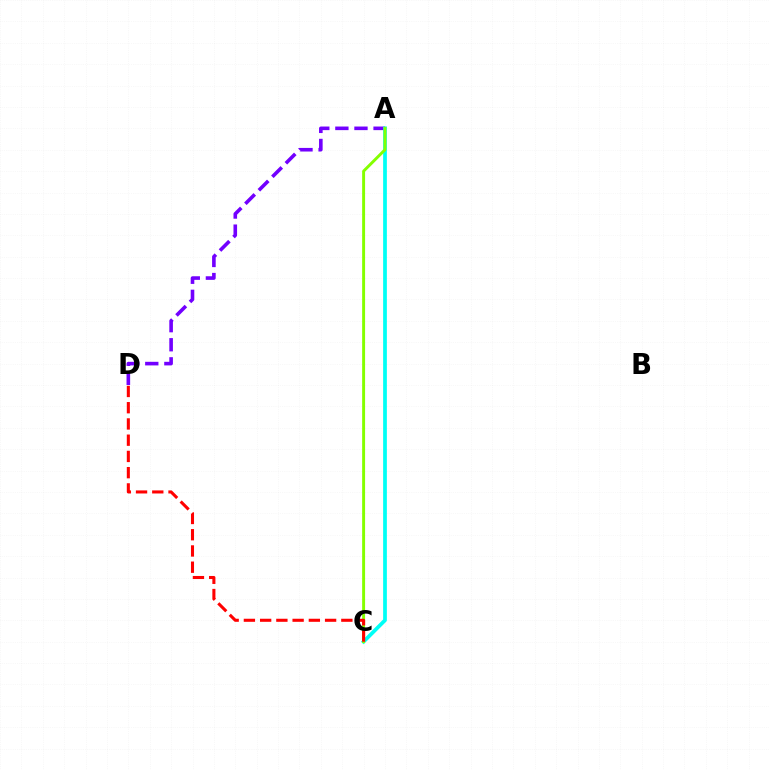{('A', 'D'): [{'color': '#7200ff', 'line_style': 'dashed', 'thickness': 2.59}], ('A', 'C'): [{'color': '#00fff6', 'line_style': 'solid', 'thickness': 2.69}, {'color': '#84ff00', 'line_style': 'solid', 'thickness': 2.11}], ('C', 'D'): [{'color': '#ff0000', 'line_style': 'dashed', 'thickness': 2.21}]}